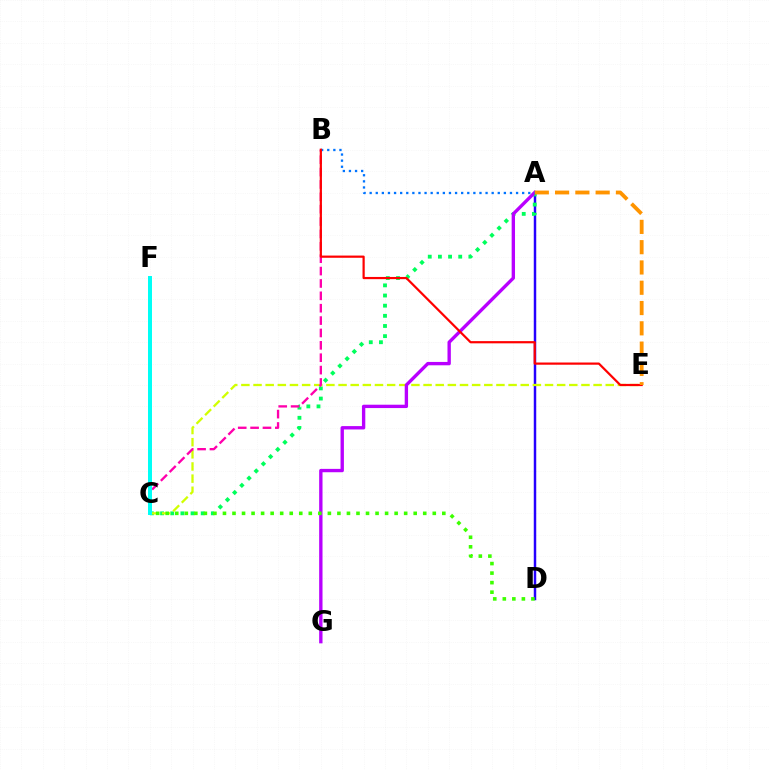{('A', 'D'): [{'color': '#2500ff', 'line_style': 'solid', 'thickness': 1.78}], ('A', 'C'): [{'color': '#00ff5c', 'line_style': 'dotted', 'thickness': 2.76}], ('C', 'E'): [{'color': '#d1ff00', 'line_style': 'dashed', 'thickness': 1.65}], ('A', 'G'): [{'color': '#b900ff', 'line_style': 'solid', 'thickness': 2.42}], ('B', 'C'): [{'color': '#ff00ac', 'line_style': 'dashed', 'thickness': 1.68}], ('A', 'B'): [{'color': '#0074ff', 'line_style': 'dotted', 'thickness': 1.66}], ('C', 'D'): [{'color': '#3dff00', 'line_style': 'dotted', 'thickness': 2.59}], ('B', 'E'): [{'color': '#ff0000', 'line_style': 'solid', 'thickness': 1.59}], ('A', 'E'): [{'color': '#ff9400', 'line_style': 'dashed', 'thickness': 2.76}], ('C', 'F'): [{'color': '#00fff6', 'line_style': 'solid', 'thickness': 2.87}]}